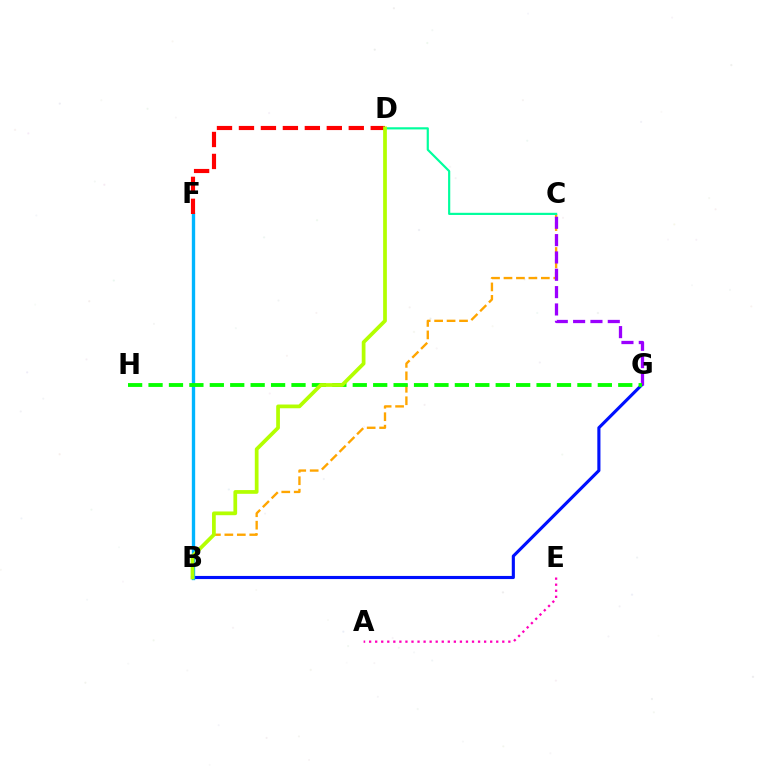{('B', 'G'): [{'color': '#0010ff', 'line_style': 'solid', 'thickness': 2.25}], ('B', 'F'): [{'color': '#00b5ff', 'line_style': 'solid', 'thickness': 2.41}], ('D', 'F'): [{'color': '#ff0000', 'line_style': 'dashed', 'thickness': 2.98}], ('B', 'C'): [{'color': '#ffa500', 'line_style': 'dashed', 'thickness': 1.69}], ('A', 'E'): [{'color': '#ff00bd', 'line_style': 'dotted', 'thickness': 1.64}], ('C', 'G'): [{'color': '#9b00ff', 'line_style': 'dashed', 'thickness': 2.35}], ('G', 'H'): [{'color': '#08ff00', 'line_style': 'dashed', 'thickness': 2.77}], ('C', 'D'): [{'color': '#00ff9d', 'line_style': 'solid', 'thickness': 1.57}], ('B', 'D'): [{'color': '#b3ff00', 'line_style': 'solid', 'thickness': 2.68}]}